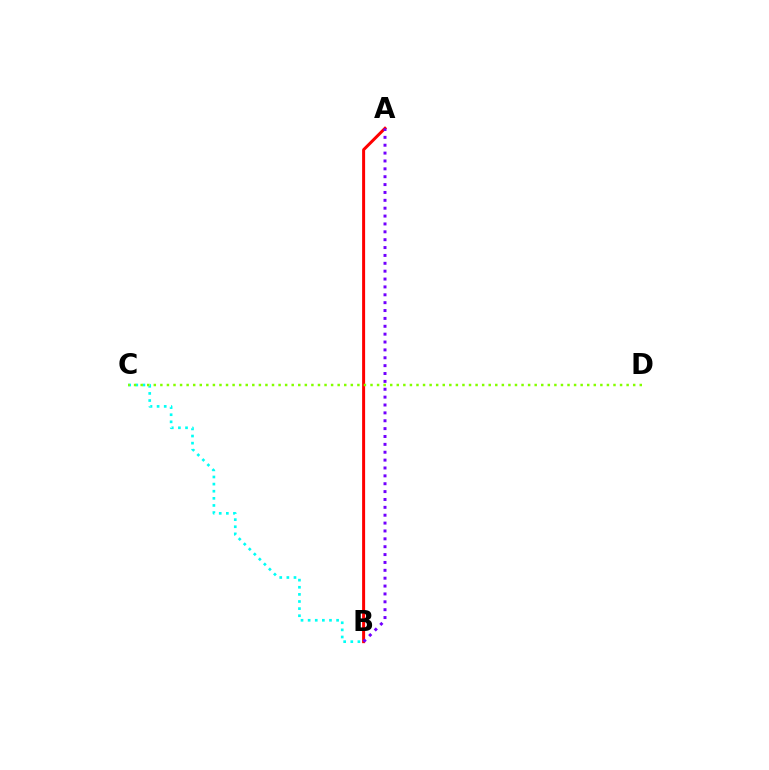{('B', 'C'): [{'color': '#00fff6', 'line_style': 'dotted', 'thickness': 1.93}], ('A', 'B'): [{'color': '#ff0000', 'line_style': 'solid', 'thickness': 2.16}, {'color': '#7200ff', 'line_style': 'dotted', 'thickness': 2.14}], ('C', 'D'): [{'color': '#84ff00', 'line_style': 'dotted', 'thickness': 1.78}]}